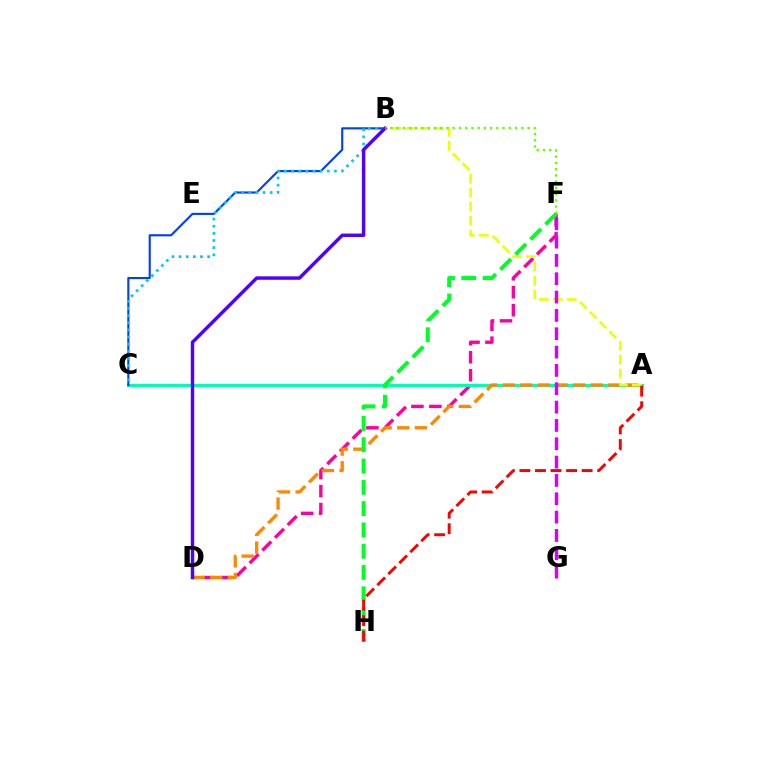{('D', 'F'): [{'color': '#ff00a0', 'line_style': 'dashed', 'thickness': 2.44}], ('A', 'C'): [{'color': '#00ffaf', 'line_style': 'solid', 'thickness': 2.28}], ('B', 'C'): [{'color': '#003fff', 'line_style': 'solid', 'thickness': 1.53}, {'color': '#00c7ff', 'line_style': 'dotted', 'thickness': 1.94}], ('A', 'D'): [{'color': '#ff8800', 'line_style': 'dashed', 'thickness': 2.39}], ('A', 'B'): [{'color': '#eeff00', 'line_style': 'dashed', 'thickness': 1.9}], ('F', 'G'): [{'color': '#d600ff', 'line_style': 'dashed', 'thickness': 2.49}], ('B', 'D'): [{'color': '#4f00ff', 'line_style': 'solid', 'thickness': 2.48}], ('B', 'F'): [{'color': '#66ff00', 'line_style': 'dotted', 'thickness': 1.69}], ('F', 'H'): [{'color': '#00ff27', 'line_style': 'dashed', 'thickness': 2.89}], ('A', 'H'): [{'color': '#ff0000', 'line_style': 'dashed', 'thickness': 2.11}]}